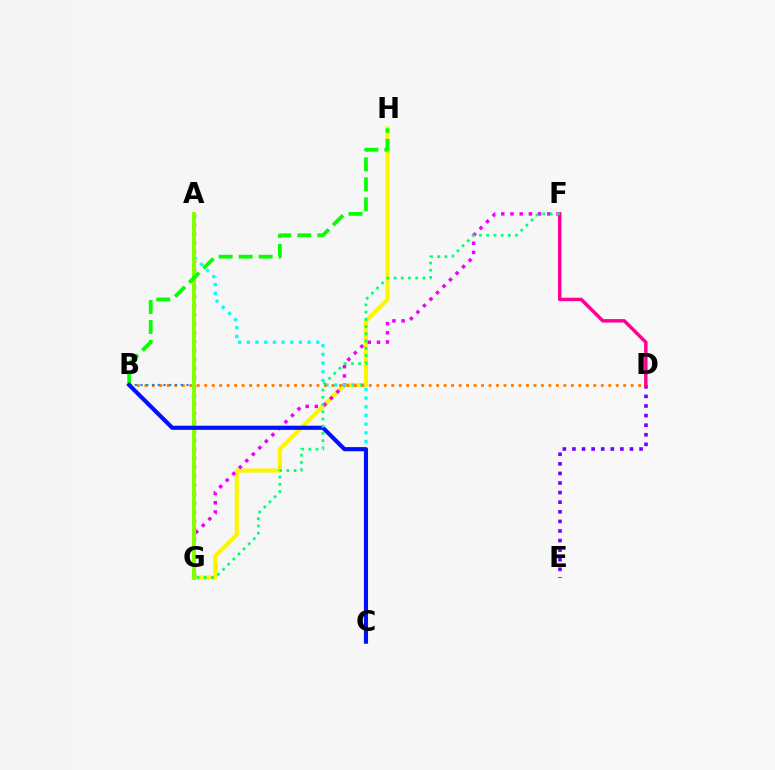{('D', 'E'): [{'color': '#7200ff', 'line_style': 'dotted', 'thickness': 2.61}], ('G', 'H'): [{'color': '#fcf500', 'line_style': 'solid', 'thickness': 2.95}], ('F', 'G'): [{'color': '#ee00ff', 'line_style': 'dotted', 'thickness': 2.5}, {'color': '#00ff74', 'line_style': 'dotted', 'thickness': 1.96}], ('A', 'C'): [{'color': '#00fff6', 'line_style': 'dotted', 'thickness': 2.36}], ('B', 'D'): [{'color': '#ff7c00', 'line_style': 'dotted', 'thickness': 2.03}], ('B', 'G'): [{'color': '#008cff', 'line_style': 'dotted', 'thickness': 1.56}], ('A', 'G'): [{'color': '#ff0000', 'line_style': 'dotted', 'thickness': 2.44}, {'color': '#84ff00', 'line_style': 'solid', 'thickness': 2.89}], ('B', 'H'): [{'color': '#08ff00', 'line_style': 'dashed', 'thickness': 2.72}], ('B', 'C'): [{'color': '#0010ff', 'line_style': 'solid', 'thickness': 2.98}], ('D', 'F'): [{'color': '#ff0094', 'line_style': 'solid', 'thickness': 2.49}]}